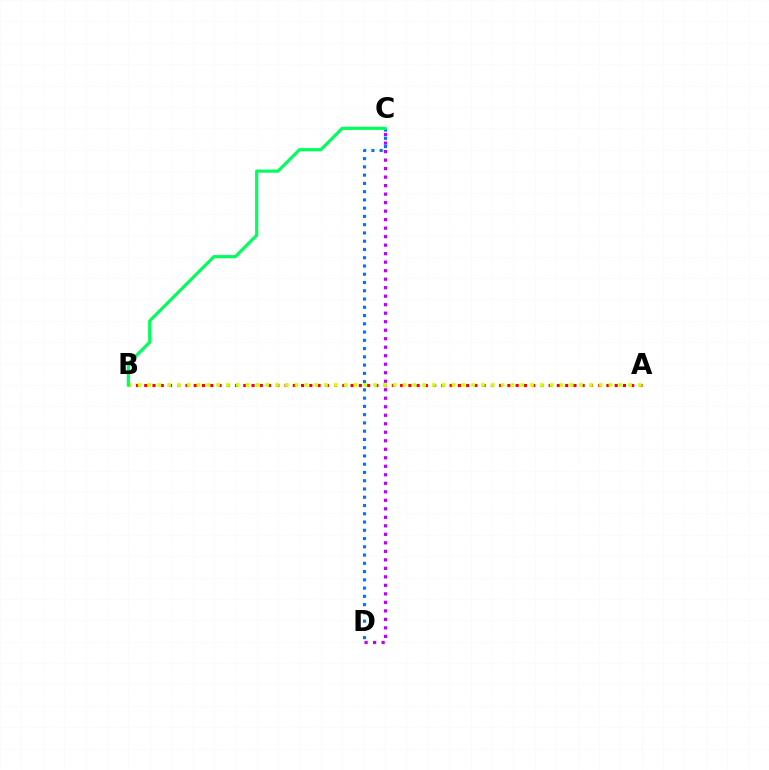{('C', 'D'): [{'color': '#b900ff', 'line_style': 'dotted', 'thickness': 2.31}, {'color': '#0074ff', 'line_style': 'dotted', 'thickness': 2.24}], ('A', 'B'): [{'color': '#ff0000', 'line_style': 'dotted', 'thickness': 2.24}, {'color': '#d1ff00', 'line_style': 'dotted', 'thickness': 2.66}], ('B', 'C'): [{'color': '#00ff5c', 'line_style': 'solid', 'thickness': 2.29}]}